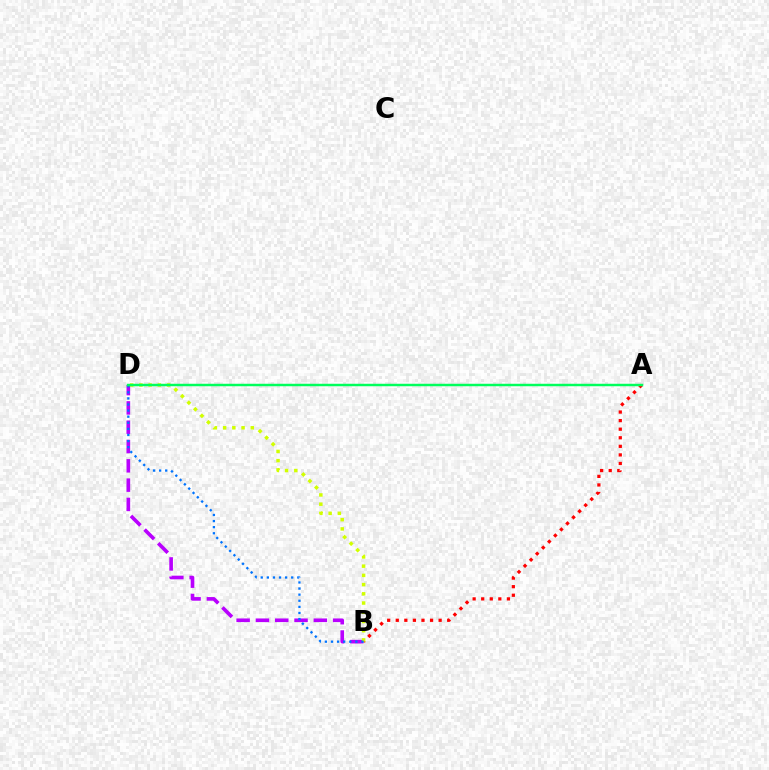{('B', 'D'): [{'color': '#b900ff', 'line_style': 'dashed', 'thickness': 2.62}, {'color': '#d1ff00', 'line_style': 'dotted', 'thickness': 2.51}, {'color': '#0074ff', 'line_style': 'dotted', 'thickness': 1.66}], ('A', 'B'): [{'color': '#ff0000', 'line_style': 'dotted', 'thickness': 2.33}], ('A', 'D'): [{'color': '#00ff5c', 'line_style': 'solid', 'thickness': 1.78}]}